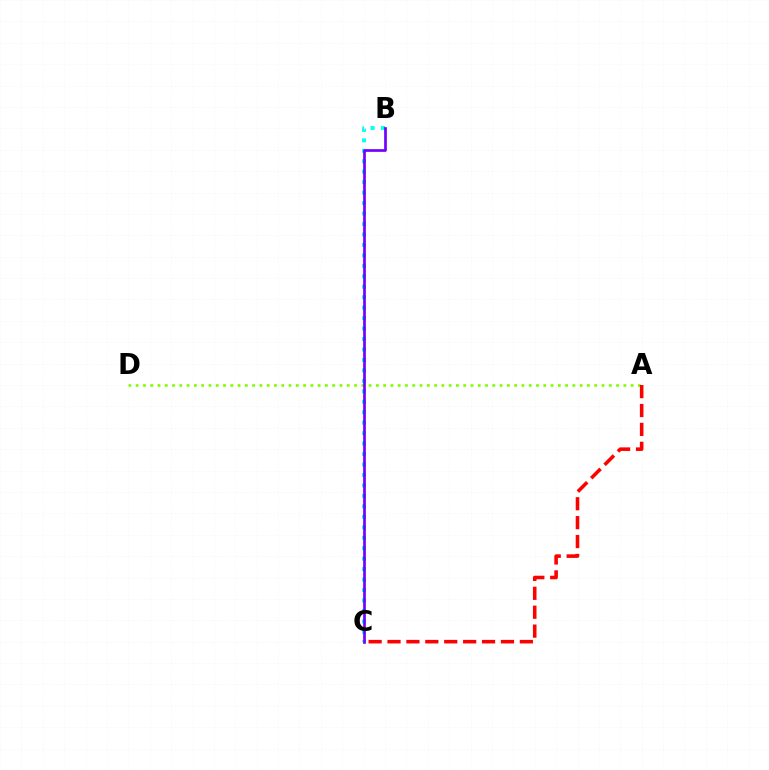{('A', 'D'): [{'color': '#84ff00', 'line_style': 'dotted', 'thickness': 1.98}], ('B', 'C'): [{'color': '#00fff6', 'line_style': 'dotted', 'thickness': 2.84}, {'color': '#7200ff', 'line_style': 'solid', 'thickness': 1.93}], ('A', 'C'): [{'color': '#ff0000', 'line_style': 'dashed', 'thickness': 2.57}]}